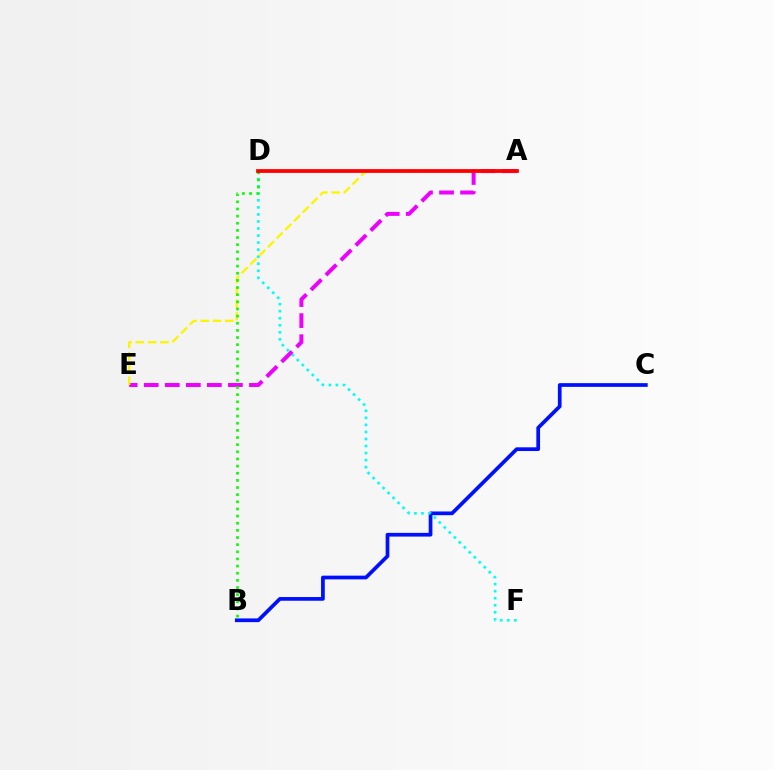{('B', 'C'): [{'color': '#0010ff', 'line_style': 'solid', 'thickness': 2.68}], ('D', 'F'): [{'color': '#00fff6', 'line_style': 'dotted', 'thickness': 1.91}], ('A', 'E'): [{'color': '#ee00ff', 'line_style': 'dashed', 'thickness': 2.86}, {'color': '#fcf500', 'line_style': 'dashed', 'thickness': 1.67}], ('B', 'D'): [{'color': '#08ff00', 'line_style': 'dotted', 'thickness': 1.94}], ('A', 'D'): [{'color': '#ff0000', 'line_style': 'solid', 'thickness': 2.71}]}